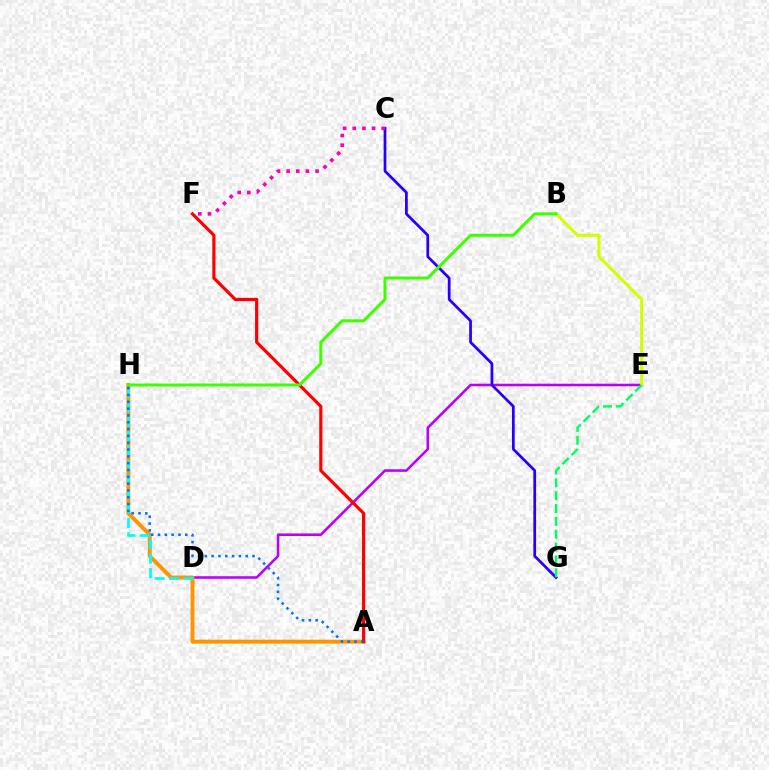{('D', 'E'): [{'color': '#b900ff', 'line_style': 'solid', 'thickness': 1.84}], ('A', 'H'): [{'color': '#ff9400', 'line_style': 'solid', 'thickness': 2.82}, {'color': '#0074ff', 'line_style': 'dotted', 'thickness': 1.85}], ('D', 'H'): [{'color': '#00fff6', 'line_style': 'dashed', 'thickness': 1.96}], ('C', 'G'): [{'color': '#2500ff', 'line_style': 'solid', 'thickness': 1.96}], ('A', 'F'): [{'color': '#ff0000', 'line_style': 'solid', 'thickness': 2.29}], ('B', 'E'): [{'color': '#d1ff00', 'line_style': 'solid', 'thickness': 2.2}], ('E', 'G'): [{'color': '#00ff5c', 'line_style': 'dashed', 'thickness': 1.75}], ('B', 'H'): [{'color': '#3dff00', 'line_style': 'solid', 'thickness': 2.17}], ('C', 'F'): [{'color': '#ff00ac', 'line_style': 'dotted', 'thickness': 2.62}]}